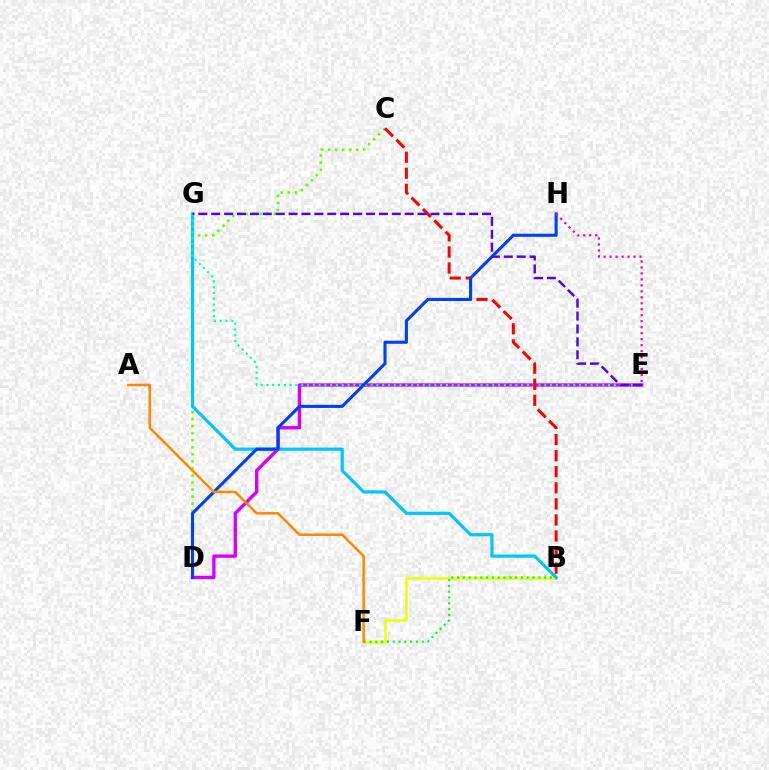{('B', 'F'): [{'color': '#eeff00', 'line_style': 'solid', 'thickness': 1.84}, {'color': '#00ff27', 'line_style': 'dotted', 'thickness': 1.58}], ('D', 'E'): [{'color': '#d600ff', 'line_style': 'solid', 'thickness': 2.41}], ('C', 'D'): [{'color': '#66ff00', 'line_style': 'dotted', 'thickness': 1.92}], ('B', 'G'): [{'color': '#00c7ff', 'line_style': 'solid', 'thickness': 2.3}], ('E', 'G'): [{'color': '#00ffaf', 'line_style': 'dotted', 'thickness': 1.57}, {'color': '#4f00ff', 'line_style': 'dashed', 'thickness': 1.75}], ('B', 'C'): [{'color': '#ff0000', 'line_style': 'dashed', 'thickness': 2.18}], ('D', 'H'): [{'color': '#003fff', 'line_style': 'solid', 'thickness': 2.23}], ('A', 'F'): [{'color': '#ff8800', 'line_style': 'solid', 'thickness': 1.8}], ('E', 'H'): [{'color': '#ff00a0', 'line_style': 'dotted', 'thickness': 1.62}]}